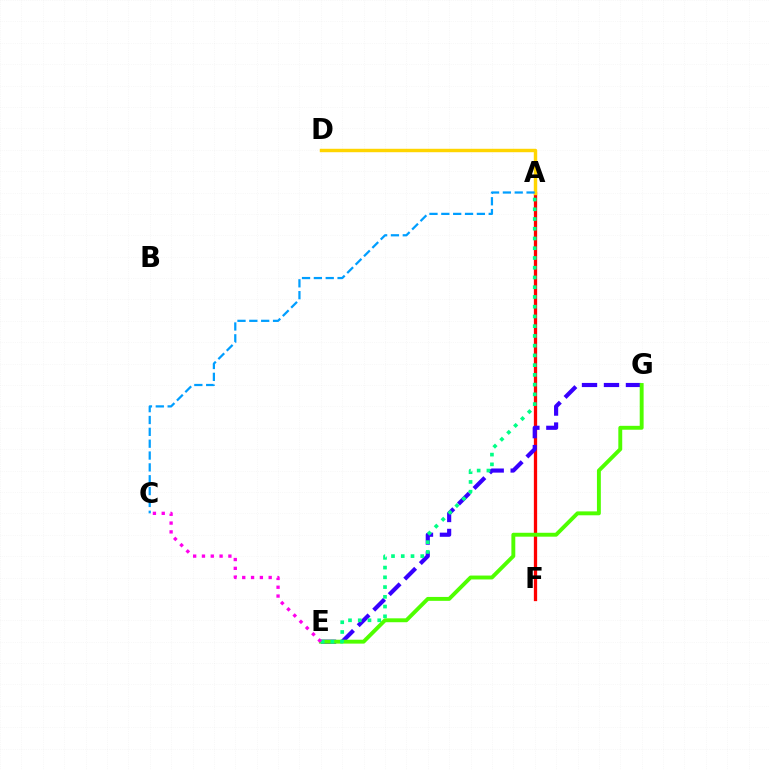{('A', 'F'): [{'color': '#ff0000', 'line_style': 'solid', 'thickness': 2.36}], ('A', 'D'): [{'color': '#ffd500', 'line_style': 'solid', 'thickness': 2.47}], ('E', 'G'): [{'color': '#3700ff', 'line_style': 'dashed', 'thickness': 2.98}, {'color': '#4fff00', 'line_style': 'solid', 'thickness': 2.81}], ('A', 'E'): [{'color': '#00ff86', 'line_style': 'dotted', 'thickness': 2.65}], ('A', 'C'): [{'color': '#009eff', 'line_style': 'dashed', 'thickness': 1.61}], ('C', 'E'): [{'color': '#ff00ed', 'line_style': 'dotted', 'thickness': 2.39}]}